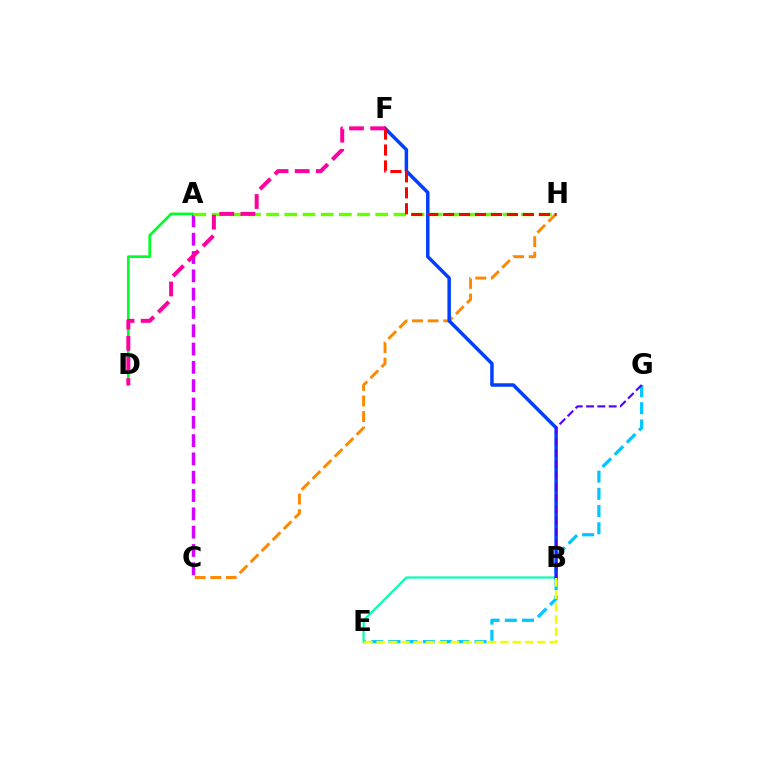{('C', 'H'): [{'color': '#ff8800', 'line_style': 'dashed', 'thickness': 2.12}], ('A', 'C'): [{'color': '#d600ff', 'line_style': 'dashed', 'thickness': 2.49}], ('E', 'G'): [{'color': '#00c7ff', 'line_style': 'dashed', 'thickness': 2.34}], ('B', 'E'): [{'color': '#00ffaf', 'line_style': 'solid', 'thickness': 1.57}, {'color': '#eeff00', 'line_style': 'dashed', 'thickness': 1.68}], ('B', 'F'): [{'color': '#003fff', 'line_style': 'solid', 'thickness': 2.5}], ('A', 'H'): [{'color': '#66ff00', 'line_style': 'dashed', 'thickness': 2.47}], ('A', 'D'): [{'color': '#00ff27', 'line_style': 'solid', 'thickness': 1.92}], ('F', 'H'): [{'color': '#ff0000', 'line_style': 'dashed', 'thickness': 2.17}], ('B', 'G'): [{'color': '#4f00ff', 'line_style': 'dashed', 'thickness': 1.54}], ('D', 'F'): [{'color': '#ff00a0', 'line_style': 'dashed', 'thickness': 2.87}]}